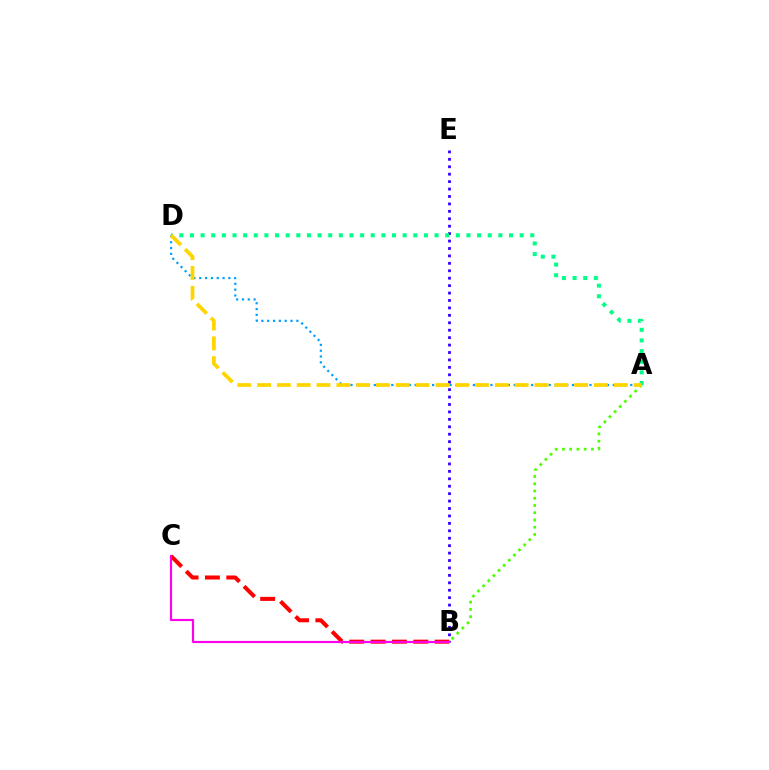{('A', 'B'): [{'color': '#4fff00', 'line_style': 'dotted', 'thickness': 1.97}], ('B', 'E'): [{'color': '#3700ff', 'line_style': 'dotted', 'thickness': 2.02}], ('A', 'D'): [{'color': '#00ff86', 'line_style': 'dotted', 'thickness': 2.89}, {'color': '#009eff', 'line_style': 'dotted', 'thickness': 1.58}, {'color': '#ffd500', 'line_style': 'dashed', 'thickness': 2.69}], ('B', 'C'): [{'color': '#ff0000', 'line_style': 'dashed', 'thickness': 2.9}, {'color': '#ff00ed', 'line_style': 'solid', 'thickness': 1.56}]}